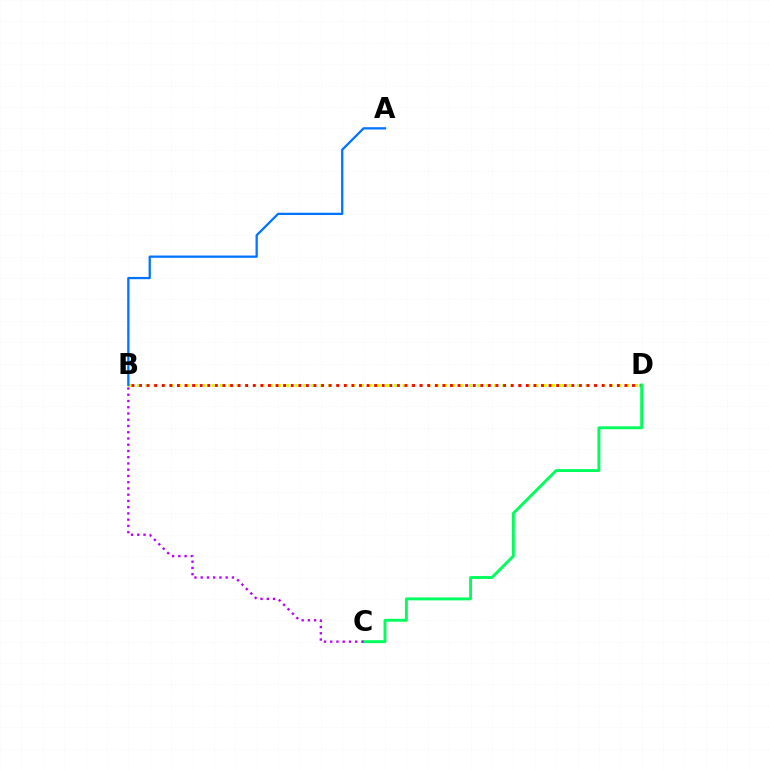{('B', 'D'): [{'color': '#d1ff00', 'line_style': 'dotted', 'thickness': 2.26}, {'color': '#ff0000', 'line_style': 'dotted', 'thickness': 2.06}], ('A', 'B'): [{'color': '#0074ff', 'line_style': 'solid', 'thickness': 1.63}], ('C', 'D'): [{'color': '#00ff5c', 'line_style': 'solid', 'thickness': 2.09}], ('B', 'C'): [{'color': '#b900ff', 'line_style': 'dotted', 'thickness': 1.7}]}